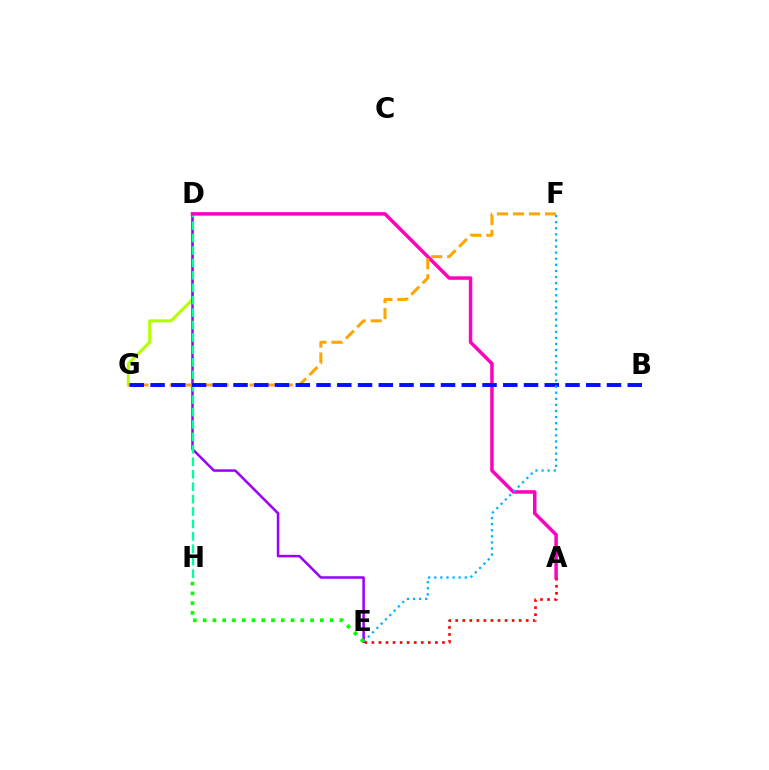{('D', 'G'): [{'color': '#b3ff00', 'line_style': 'solid', 'thickness': 2.2}], ('D', 'E'): [{'color': '#9b00ff', 'line_style': 'solid', 'thickness': 1.82}], ('D', 'H'): [{'color': '#00ff9d', 'line_style': 'dashed', 'thickness': 1.69}], ('A', 'D'): [{'color': '#ff00bd', 'line_style': 'solid', 'thickness': 2.51}], ('F', 'G'): [{'color': '#ffa500', 'line_style': 'dashed', 'thickness': 2.18}], ('B', 'G'): [{'color': '#0010ff', 'line_style': 'dashed', 'thickness': 2.82}], ('E', 'F'): [{'color': '#00b5ff', 'line_style': 'dotted', 'thickness': 1.65}], ('A', 'E'): [{'color': '#ff0000', 'line_style': 'dotted', 'thickness': 1.92}], ('E', 'H'): [{'color': '#08ff00', 'line_style': 'dotted', 'thickness': 2.65}]}